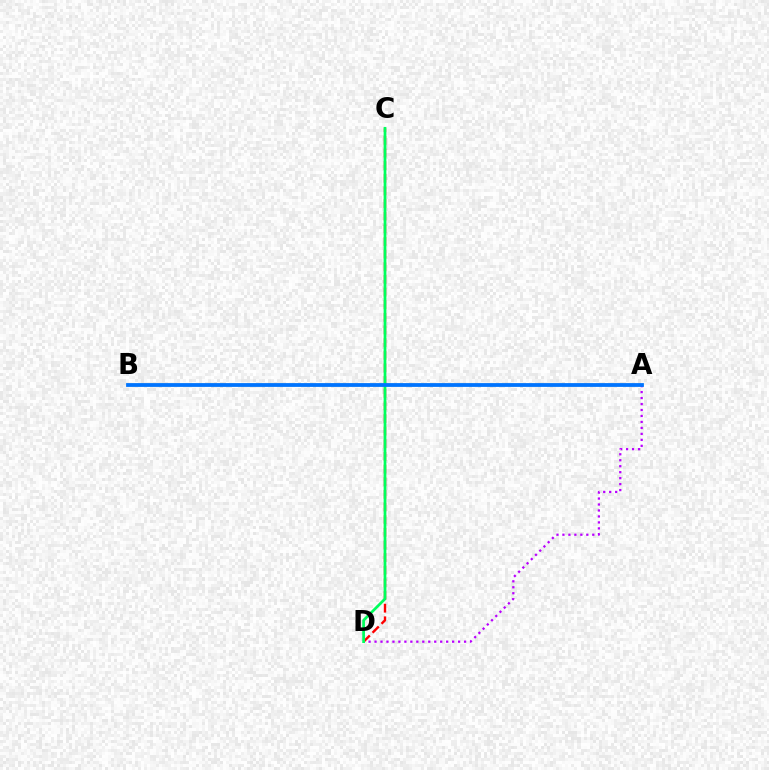{('A', 'B'): [{'color': '#d1ff00', 'line_style': 'solid', 'thickness': 1.59}, {'color': '#0074ff', 'line_style': 'solid', 'thickness': 2.72}], ('A', 'D'): [{'color': '#b900ff', 'line_style': 'dotted', 'thickness': 1.62}], ('C', 'D'): [{'color': '#ff0000', 'line_style': 'dashed', 'thickness': 1.72}, {'color': '#00ff5c', 'line_style': 'solid', 'thickness': 1.96}]}